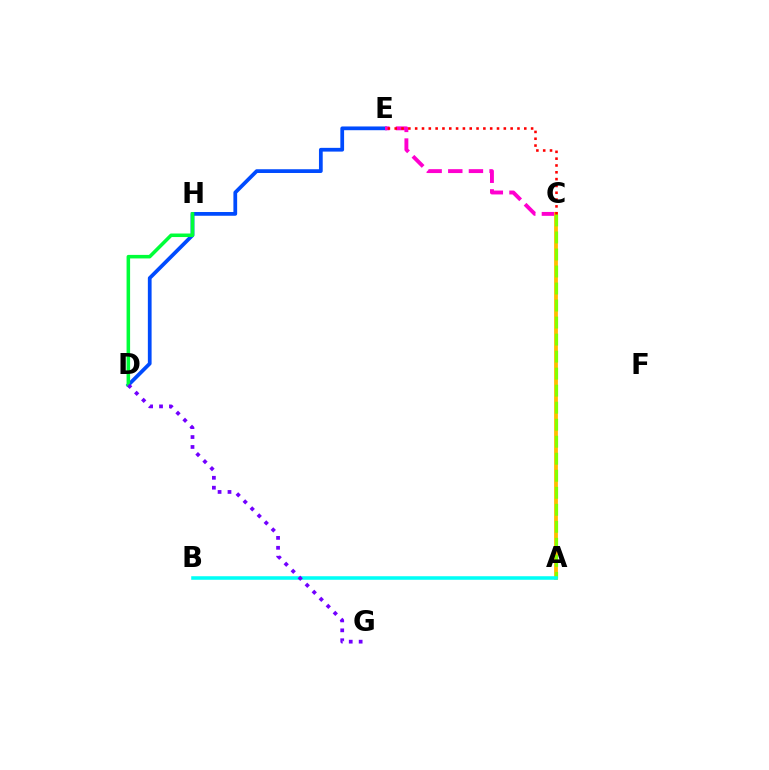{('D', 'E'): [{'color': '#004bff', 'line_style': 'solid', 'thickness': 2.7}], ('C', 'E'): [{'color': '#ff00cf', 'line_style': 'dashed', 'thickness': 2.8}, {'color': '#ff0000', 'line_style': 'dotted', 'thickness': 1.85}], ('A', 'C'): [{'color': '#ffbd00', 'line_style': 'solid', 'thickness': 2.73}, {'color': '#84ff00', 'line_style': 'dashed', 'thickness': 2.31}], ('D', 'H'): [{'color': '#00ff39', 'line_style': 'solid', 'thickness': 2.55}], ('A', 'B'): [{'color': '#00fff6', 'line_style': 'solid', 'thickness': 2.55}], ('D', 'G'): [{'color': '#7200ff', 'line_style': 'dotted', 'thickness': 2.7}]}